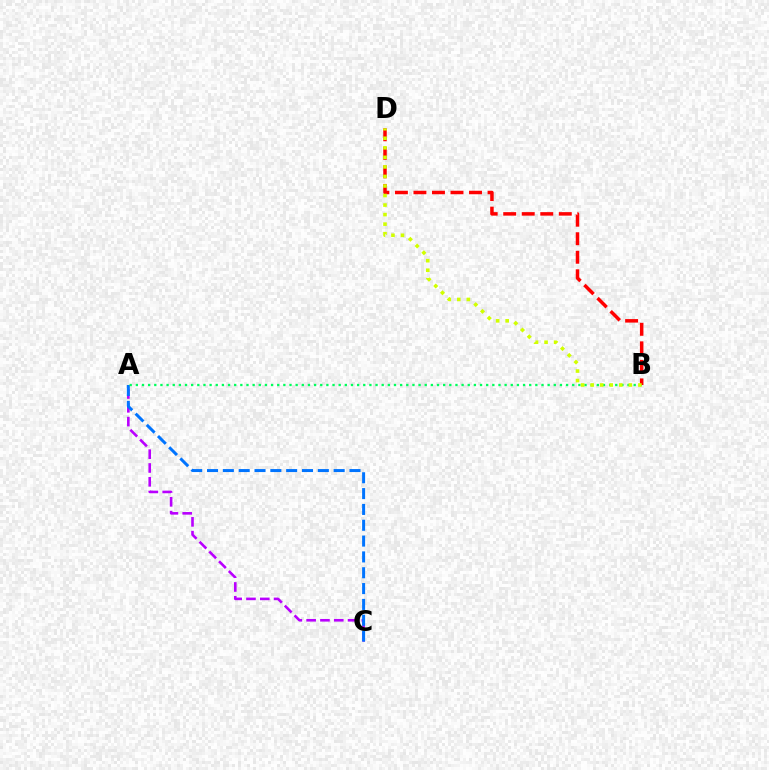{('A', 'C'): [{'color': '#b900ff', 'line_style': 'dashed', 'thickness': 1.88}, {'color': '#0074ff', 'line_style': 'dashed', 'thickness': 2.15}], ('A', 'B'): [{'color': '#00ff5c', 'line_style': 'dotted', 'thickness': 1.67}], ('B', 'D'): [{'color': '#ff0000', 'line_style': 'dashed', 'thickness': 2.52}, {'color': '#d1ff00', 'line_style': 'dotted', 'thickness': 2.59}]}